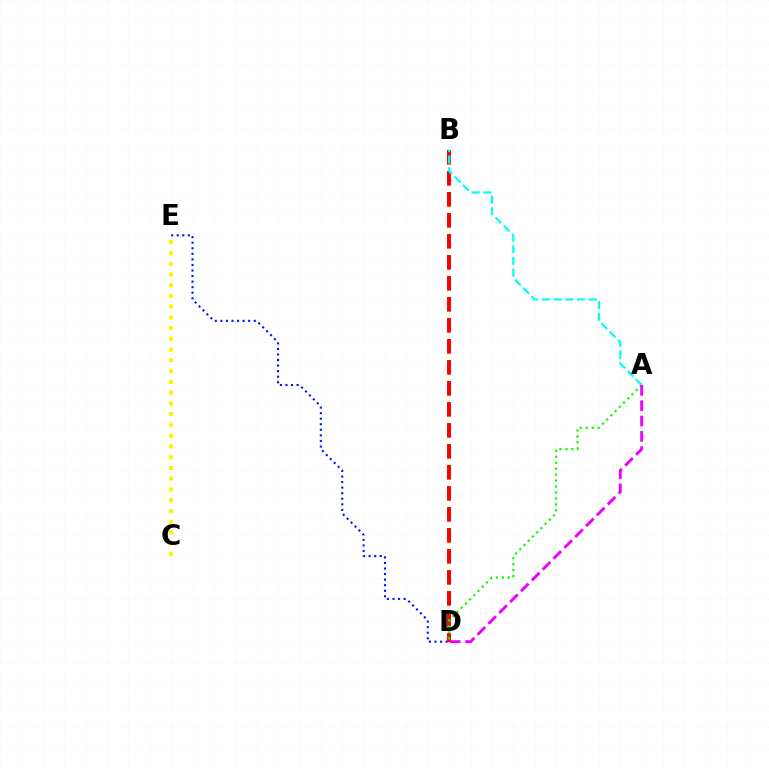{('C', 'E'): [{'color': '#fcf500', 'line_style': 'dotted', 'thickness': 2.92}], ('D', 'E'): [{'color': '#0010ff', 'line_style': 'dotted', 'thickness': 1.51}], ('B', 'D'): [{'color': '#ff0000', 'line_style': 'dashed', 'thickness': 2.85}], ('A', 'D'): [{'color': '#08ff00', 'line_style': 'dotted', 'thickness': 1.62}, {'color': '#ee00ff', 'line_style': 'dashed', 'thickness': 2.08}], ('A', 'B'): [{'color': '#00fff6', 'line_style': 'dashed', 'thickness': 1.59}]}